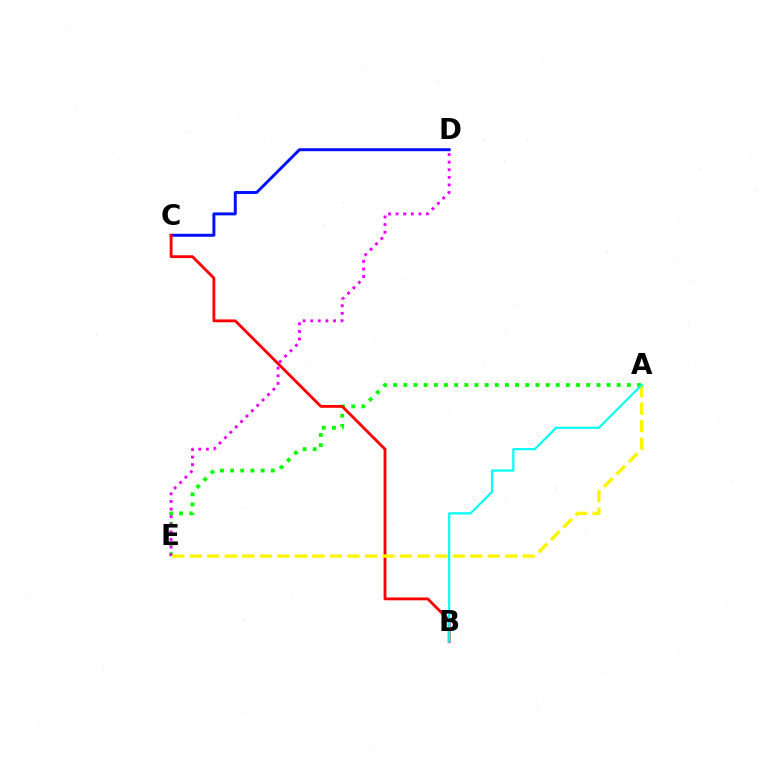{('A', 'E'): [{'color': '#08ff00', 'line_style': 'dotted', 'thickness': 2.76}, {'color': '#fcf500', 'line_style': 'dashed', 'thickness': 2.38}], ('C', 'D'): [{'color': '#0010ff', 'line_style': 'solid', 'thickness': 2.13}], ('B', 'C'): [{'color': '#ff0000', 'line_style': 'solid', 'thickness': 2.04}], ('D', 'E'): [{'color': '#ee00ff', 'line_style': 'dotted', 'thickness': 2.07}], ('A', 'B'): [{'color': '#00fff6', 'line_style': 'solid', 'thickness': 1.57}]}